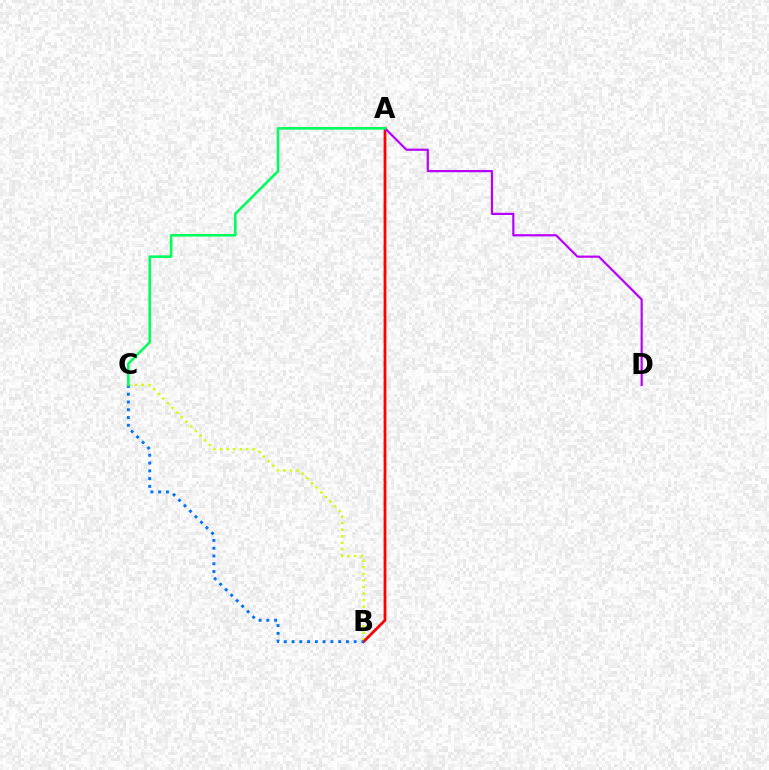{('B', 'C'): [{'color': '#d1ff00', 'line_style': 'dotted', 'thickness': 1.78}, {'color': '#0074ff', 'line_style': 'dotted', 'thickness': 2.11}], ('A', 'B'): [{'color': '#ff0000', 'line_style': 'solid', 'thickness': 2.0}], ('A', 'D'): [{'color': '#b900ff', 'line_style': 'solid', 'thickness': 1.58}], ('A', 'C'): [{'color': '#00ff5c', 'line_style': 'solid', 'thickness': 1.86}]}